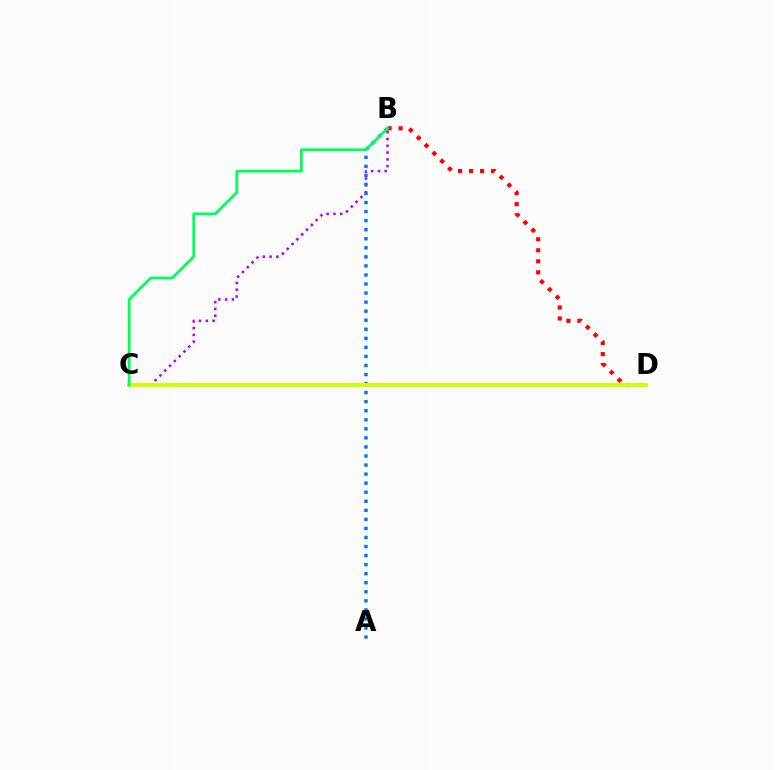{('B', 'D'): [{'color': '#ff0000', 'line_style': 'dotted', 'thickness': 2.99}], ('B', 'C'): [{'color': '#b900ff', 'line_style': 'dotted', 'thickness': 1.84}, {'color': '#00ff5c', 'line_style': 'solid', 'thickness': 2.0}], ('A', 'B'): [{'color': '#0074ff', 'line_style': 'dotted', 'thickness': 2.46}], ('C', 'D'): [{'color': '#d1ff00', 'line_style': 'solid', 'thickness': 2.86}]}